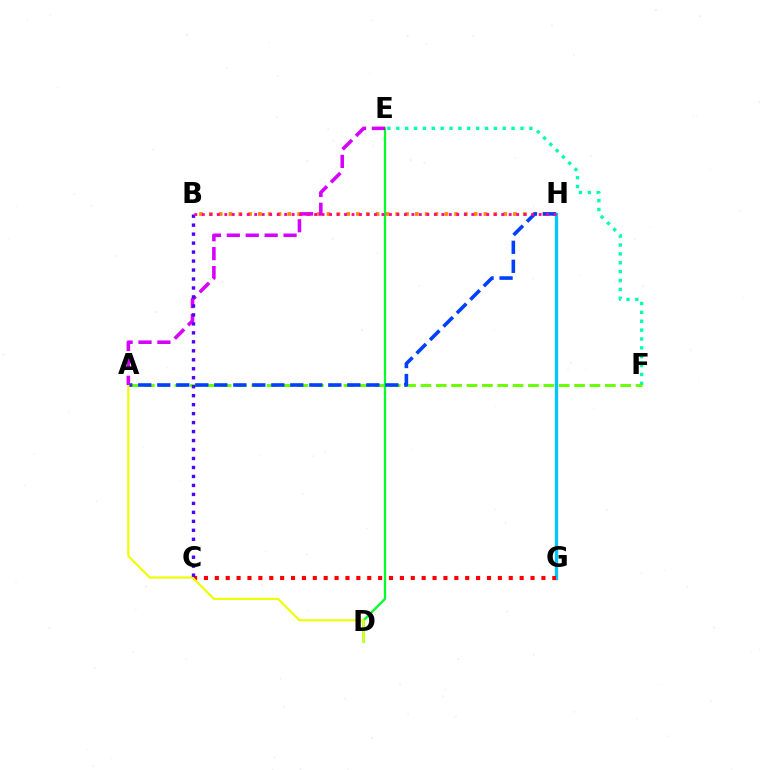{('E', 'F'): [{'color': '#00ffaf', 'line_style': 'dotted', 'thickness': 2.41}], ('A', 'F'): [{'color': '#66ff00', 'line_style': 'dashed', 'thickness': 2.09}], ('G', 'H'): [{'color': '#00c7ff', 'line_style': 'solid', 'thickness': 2.38}], ('B', 'H'): [{'color': '#ff8800', 'line_style': 'dotted', 'thickness': 2.66}, {'color': '#ff00a0', 'line_style': 'dotted', 'thickness': 2.03}], ('D', 'E'): [{'color': '#00ff27', 'line_style': 'solid', 'thickness': 1.63}], ('C', 'G'): [{'color': '#ff0000', 'line_style': 'dotted', 'thickness': 2.96}], ('A', 'H'): [{'color': '#003fff', 'line_style': 'dashed', 'thickness': 2.58}], ('A', 'D'): [{'color': '#eeff00', 'line_style': 'solid', 'thickness': 1.55}], ('A', 'E'): [{'color': '#d600ff', 'line_style': 'dashed', 'thickness': 2.57}], ('B', 'C'): [{'color': '#4f00ff', 'line_style': 'dotted', 'thickness': 2.44}]}